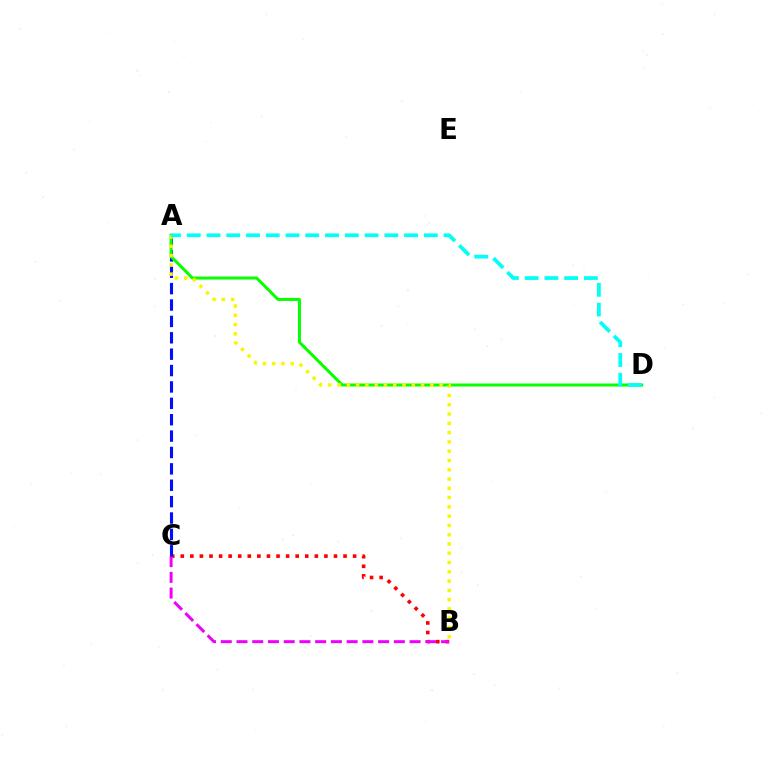{('B', 'C'): [{'color': '#ff0000', 'line_style': 'dotted', 'thickness': 2.6}, {'color': '#ee00ff', 'line_style': 'dashed', 'thickness': 2.14}], ('A', 'C'): [{'color': '#0010ff', 'line_style': 'dashed', 'thickness': 2.23}], ('A', 'D'): [{'color': '#08ff00', 'line_style': 'solid', 'thickness': 2.16}, {'color': '#00fff6', 'line_style': 'dashed', 'thickness': 2.68}], ('A', 'B'): [{'color': '#fcf500', 'line_style': 'dotted', 'thickness': 2.52}]}